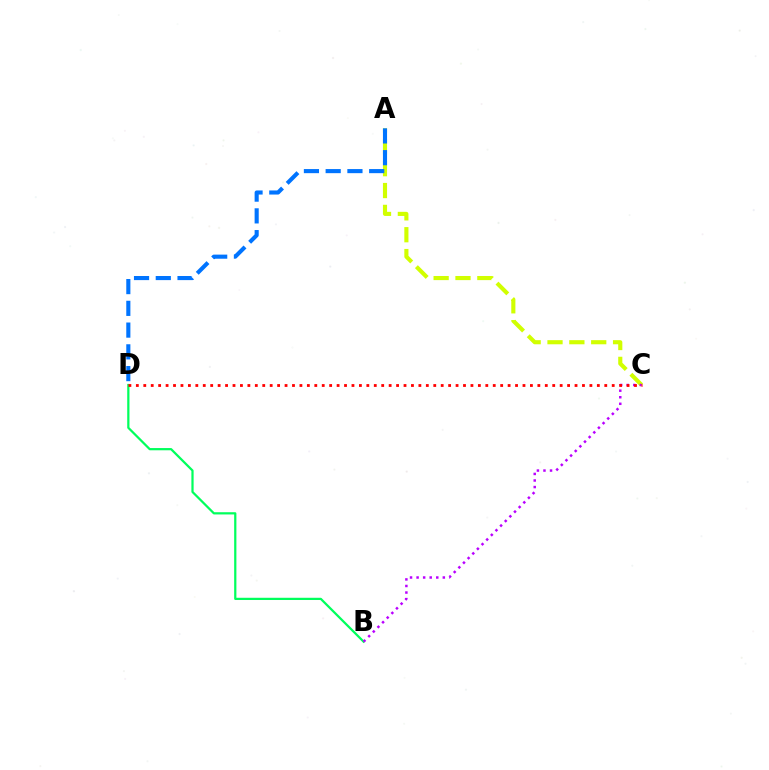{('B', 'D'): [{'color': '#00ff5c', 'line_style': 'solid', 'thickness': 1.61}], ('A', 'C'): [{'color': '#d1ff00', 'line_style': 'dashed', 'thickness': 2.97}], ('B', 'C'): [{'color': '#b900ff', 'line_style': 'dotted', 'thickness': 1.78}], ('A', 'D'): [{'color': '#0074ff', 'line_style': 'dashed', 'thickness': 2.95}], ('C', 'D'): [{'color': '#ff0000', 'line_style': 'dotted', 'thickness': 2.02}]}